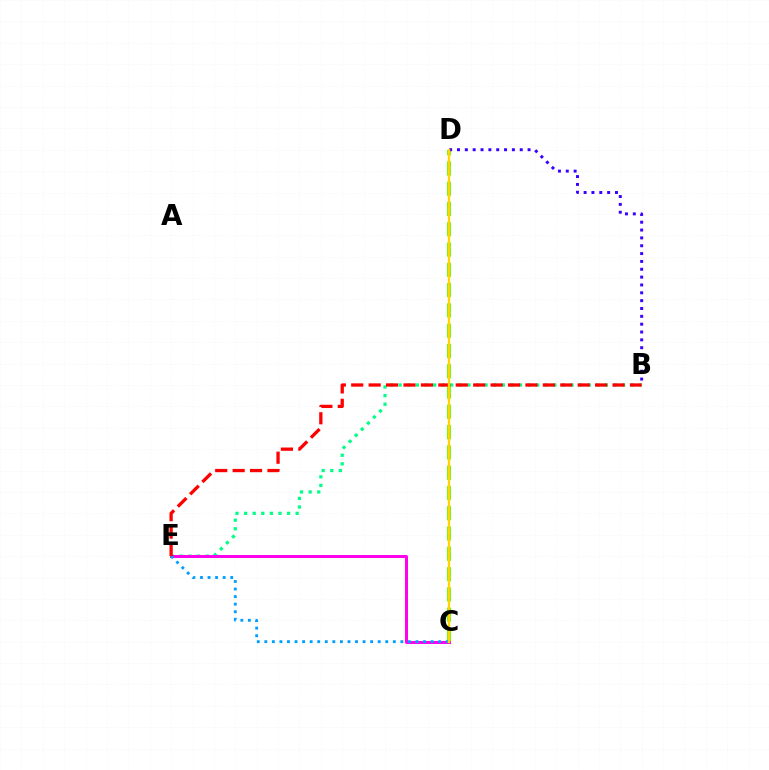{('C', 'D'): [{'color': '#4fff00', 'line_style': 'dashed', 'thickness': 2.76}, {'color': '#ffd500', 'line_style': 'solid', 'thickness': 1.68}], ('B', 'E'): [{'color': '#00ff86', 'line_style': 'dotted', 'thickness': 2.34}, {'color': '#ff0000', 'line_style': 'dashed', 'thickness': 2.37}], ('C', 'E'): [{'color': '#ff00ed', 'line_style': 'solid', 'thickness': 2.14}, {'color': '#009eff', 'line_style': 'dotted', 'thickness': 2.05}], ('B', 'D'): [{'color': '#3700ff', 'line_style': 'dotted', 'thickness': 2.13}]}